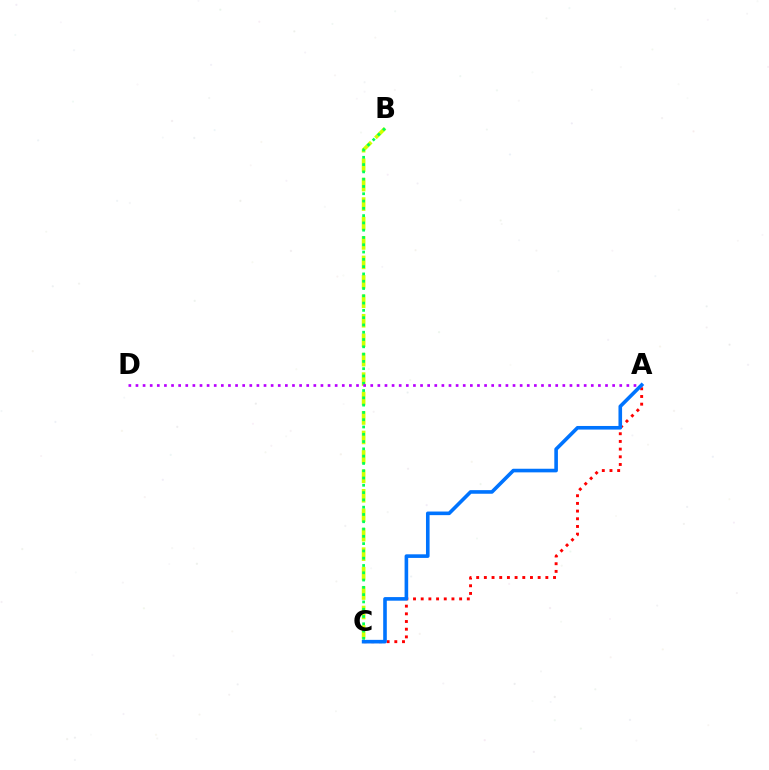{('A', 'C'): [{'color': '#ff0000', 'line_style': 'dotted', 'thickness': 2.09}, {'color': '#0074ff', 'line_style': 'solid', 'thickness': 2.6}], ('B', 'C'): [{'color': '#d1ff00', 'line_style': 'dashed', 'thickness': 2.64}, {'color': '#00ff5c', 'line_style': 'dotted', 'thickness': 1.98}], ('A', 'D'): [{'color': '#b900ff', 'line_style': 'dotted', 'thickness': 1.93}]}